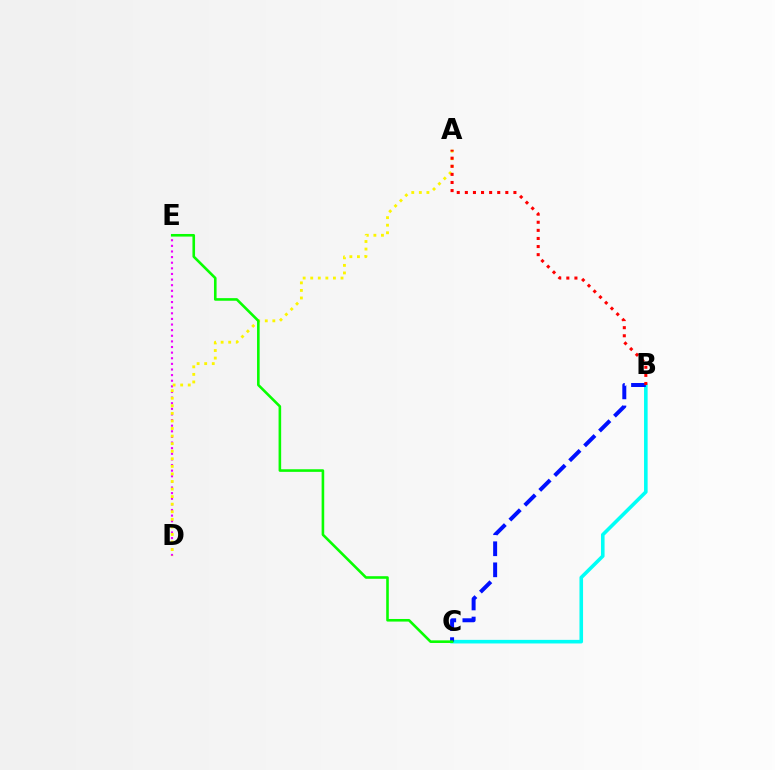{('D', 'E'): [{'color': '#ee00ff', 'line_style': 'dotted', 'thickness': 1.53}], ('B', 'C'): [{'color': '#00fff6', 'line_style': 'solid', 'thickness': 2.58}, {'color': '#0010ff', 'line_style': 'dashed', 'thickness': 2.86}], ('A', 'D'): [{'color': '#fcf500', 'line_style': 'dotted', 'thickness': 2.06}], ('A', 'B'): [{'color': '#ff0000', 'line_style': 'dotted', 'thickness': 2.2}], ('C', 'E'): [{'color': '#08ff00', 'line_style': 'solid', 'thickness': 1.87}]}